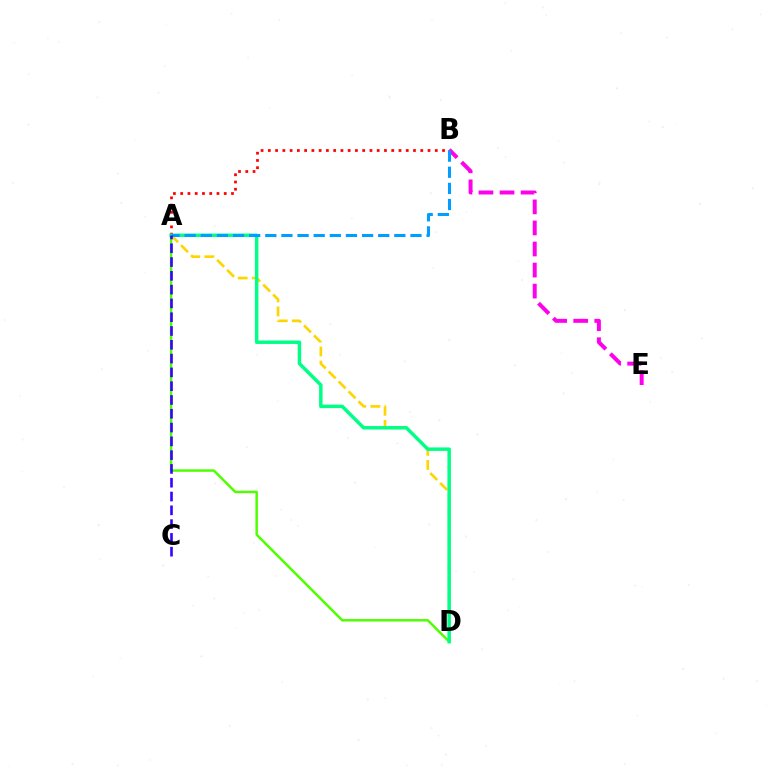{('A', 'D'): [{'color': '#4fff00', 'line_style': 'solid', 'thickness': 1.79}, {'color': '#ffd500', 'line_style': 'dashed', 'thickness': 1.91}, {'color': '#00ff86', 'line_style': 'solid', 'thickness': 2.5}], ('A', 'B'): [{'color': '#ff0000', 'line_style': 'dotted', 'thickness': 1.97}, {'color': '#009eff', 'line_style': 'dashed', 'thickness': 2.19}], ('B', 'E'): [{'color': '#ff00ed', 'line_style': 'dashed', 'thickness': 2.86}], ('A', 'C'): [{'color': '#3700ff', 'line_style': 'dashed', 'thickness': 1.87}]}